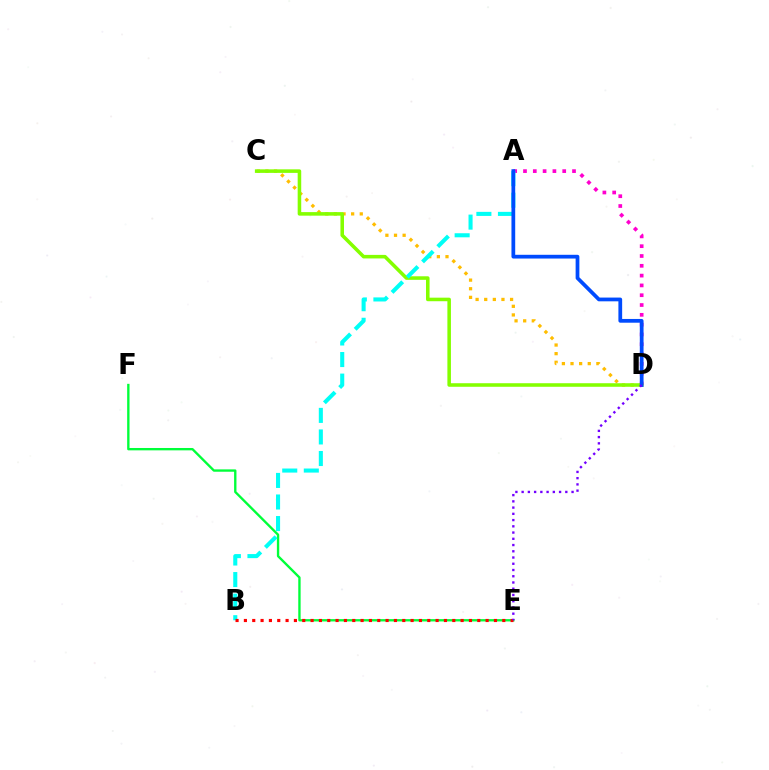{('C', 'D'): [{'color': '#ffbd00', 'line_style': 'dotted', 'thickness': 2.34}, {'color': '#84ff00', 'line_style': 'solid', 'thickness': 2.56}], ('A', 'D'): [{'color': '#ff00cf', 'line_style': 'dotted', 'thickness': 2.66}, {'color': '#004bff', 'line_style': 'solid', 'thickness': 2.7}], ('E', 'F'): [{'color': '#00ff39', 'line_style': 'solid', 'thickness': 1.7}], ('A', 'B'): [{'color': '#00fff6', 'line_style': 'dashed', 'thickness': 2.93}], ('B', 'E'): [{'color': '#ff0000', 'line_style': 'dotted', 'thickness': 2.26}], ('D', 'E'): [{'color': '#7200ff', 'line_style': 'dotted', 'thickness': 1.7}]}